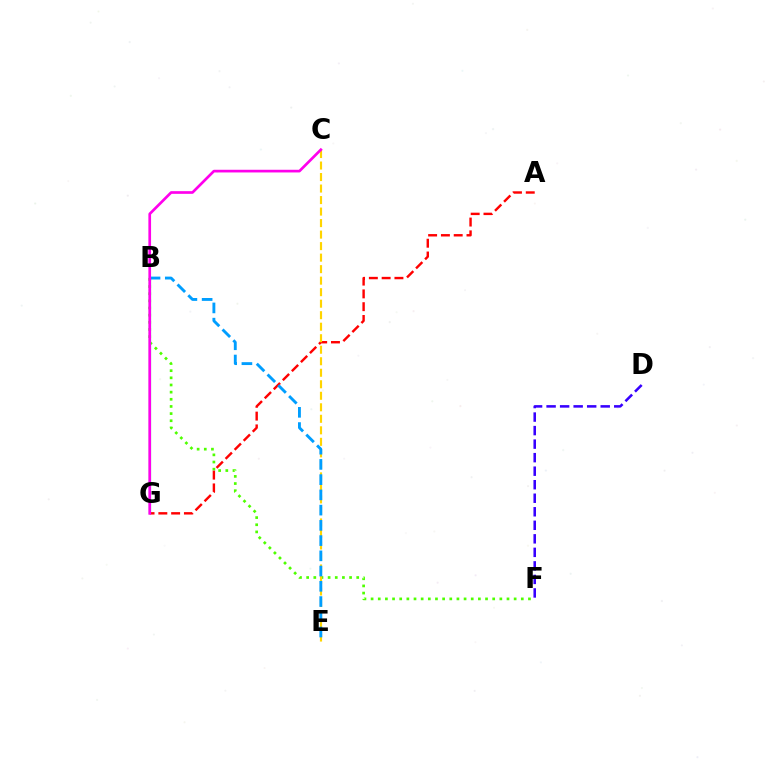{('B', 'F'): [{'color': '#4fff00', 'line_style': 'dotted', 'thickness': 1.94}], ('A', 'G'): [{'color': '#ff0000', 'line_style': 'dashed', 'thickness': 1.74}], ('B', 'G'): [{'color': '#00ff86', 'line_style': 'solid', 'thickness': 1.57}], ('D', 'F'): [{'color': '#3700ff', 'line_style': 'dashed', 'thickness': 1.84}], ('C', 'E'): [{'color': '#ffd500', 'line_style': 'dashed', 'thickness': 1.56}], ('B', 'E'): [{'color': '#009eff', 'line_style': 'dashed', 'thickness': 2.07}], ('C', 'G'): [{'color': '#ff00ed', 'line_style': 'solid', 'thickness': 1.93}]}